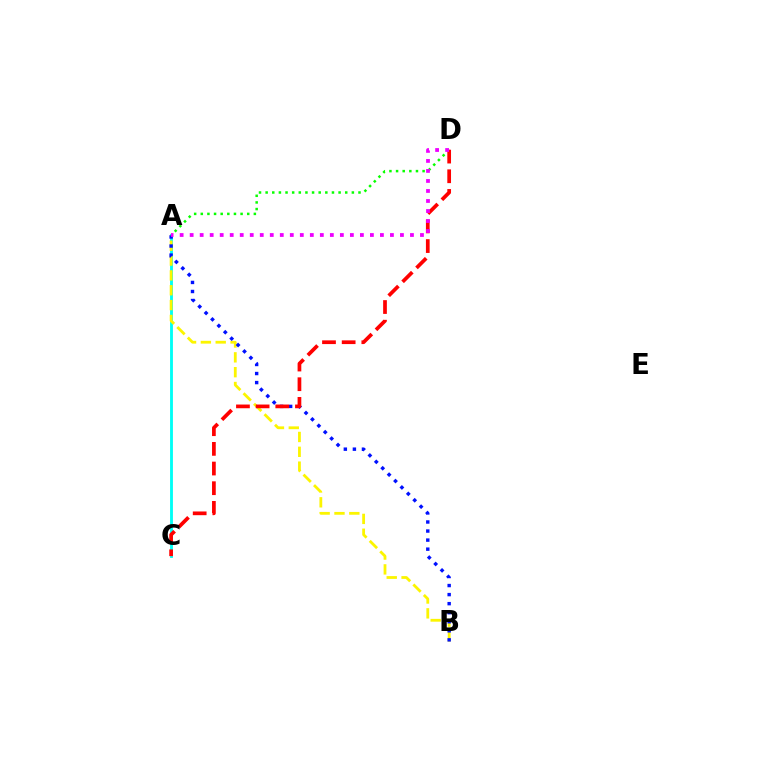{('A', 'D'): [{'color': '#08ff00', 'line_style': 'dotted', 'thickness': 1.8}, {'color': '#ee00ff', 'line_style': 'dotted', 'thickness': 2.72}], ('A', 'C'): [{'color': '#00fff6', 'line_style': 'solid', 'thickness': 2.05}], ('A', 'B'): [{'color': '#fcf500', 'line_style': 'dashed', 'thickness': 2.02}, {'color': '#0010ff', 'line_style': 'dotted', 'thickness': 2.46}], ('C', 'D'): [{'color': '#ff0000', 'line_style': 'dashed', 'thickness': 2.67}]}